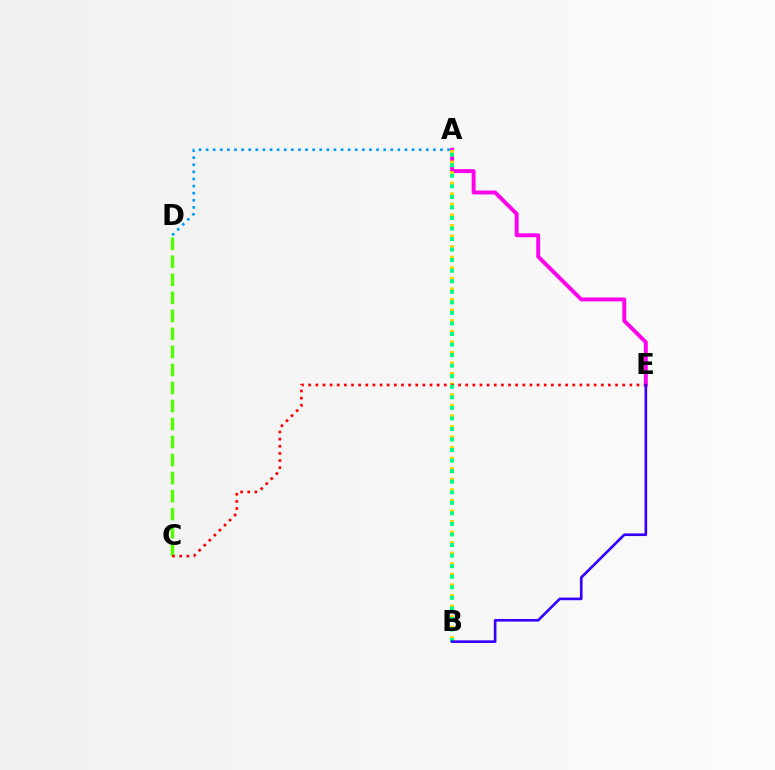{('A', 'E'): [{'color': '#ff00ed', 'line_style': 'solid', 'thickness': 2.81}], ('A', 'B'): [{'color': '#ffd500', 'line_style': 'dotted', 'thickness': 2.87}, {'color': '#00ff86', 'line_style': 'dotted', 'thickness': 2.87}], ('C', 'D'): [{'color': '#4fff00', 'line_style': 'dashed', 'thickness': 2.45}], ('C', 'E'): [{'color': '#ff0000', 'line_style': 'dotted', 'thickness': 1.94}], ('A', 'D'): [{'color': '#009eff', 'line_style': 'dotted', 'thickness': 1.93}], ('B', 'E'): [{'color': '#3700ff', 'line_style': 'solid', 'thickness': 1.9}]}